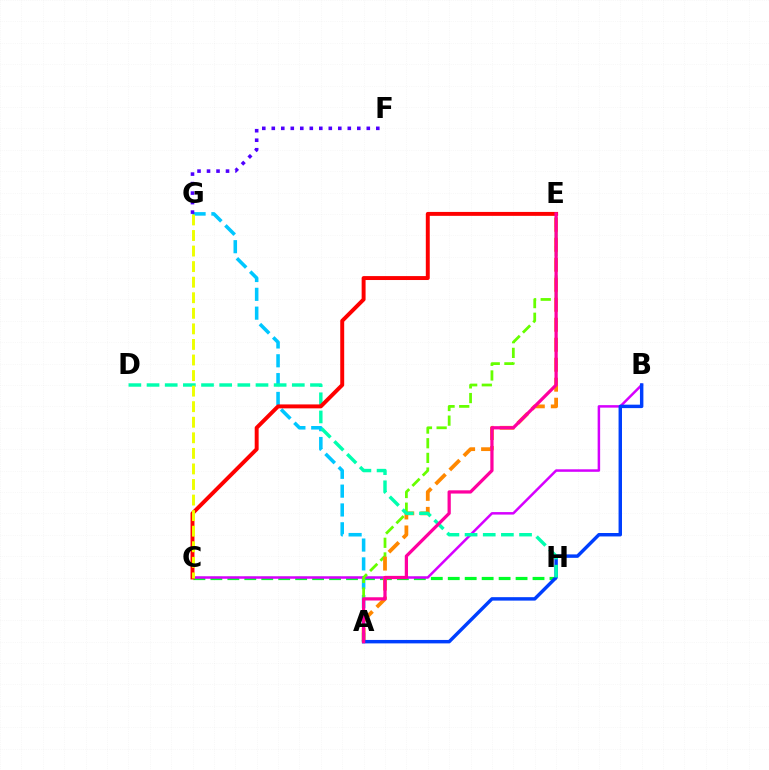{('C', 'H'): [{'color': '#00ff27', 'line_style': 'dashed', 'thickness': 2.3}], ('A', 'G'): [{'color': '#00c7ff', 'line_style': 'dashed', 'thickness': 2.56}], ('B', 'C'): [{'color': '#d600ff', 'line_style': 'solid', 'thickness': 1.8}], ('A', 'E'): [{'color': '#66ff00', 'line_style': 'dashed', 'thickness': 1.99}, {'color': '#ff8800', 'line_style': 'dashed', 'thickness': 2.72}, {'color': '#ff00a0', 'line_style': 'solid', 'thickness': 2.34}], ('F', 'G'): [{'color': '#4f00ff', 'line_style': 'dotted', 'thickness': 2.58}], ('A', 'B'): [{'color': '#003fff', 'line_style': 'solid', 'thickness': 2.48}], ('D', 'H'): [{'color': '#00ffaf', 'line_style': 'dashed', 'thickness': 2.47}], ('C', 'E'): [{'color': '#ff0000', 'line_style': 'solid', 'thickness': 2.83}], ('C', 'G'): [{'color': '#eeff00', 'line_style': 'dashed', 'thickness': 2.11}]}